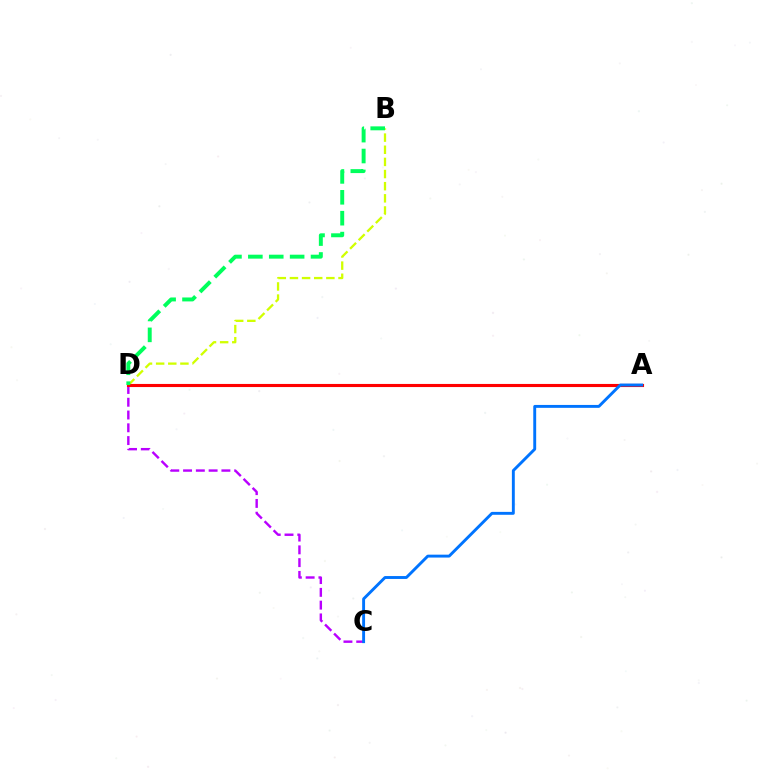{('C', 'D'): [{'color': '#b900ff', 'line_style': 'dashed', 'thickness': 1.74}], ('B', 'D'): [{'color': '#d1ff00', 'line_style': 'dashed', 'thickness': 1.65}, {'color': '#00ff5c', 'line_style': 'dashed', 'thickness': 2.84}], ('A', 'D'): [{'color': '#ff0000', 'line_style': 'solid', 'thickness': 2.24}], ('A', 'C'): [{'color': '#0074ff', 'line_style': 'solid', 'thickness': 2.09}]}